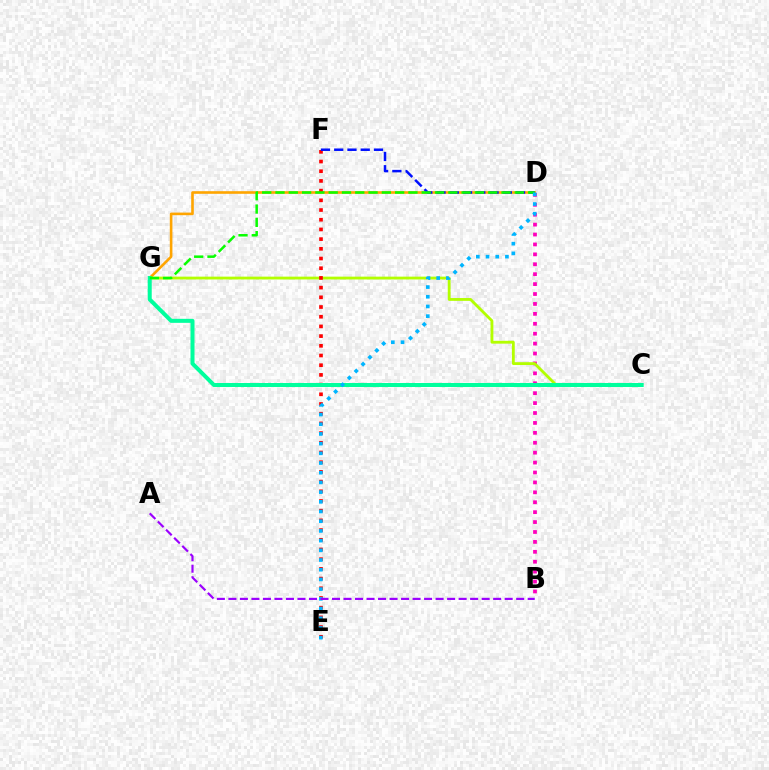{('B', 'D'): [{'color': '#ff00bd', 'line_style': 'dotted', 'thickness': 2.69}], ('D', 'G'): [{'color': '#ffa500', 'line_style': 'solid', 'thickness': 1.88}, {'color': '#08ff00', 'line_style': 'dashed', 'thickness': 1.81}], ('C', 'G'): [{'color': '#b3ff00', 'line_style': 'solid', 'thickness': 2.04}, {'color': '#00ff9d', 'line_style': 'solid', 'thickness': 2.89}], ('E', 'F'): [{'color': '#ff0000', 'line_style': 'dotted', 'thickness': 2.64}], ('D', 'F'): [{'color': '#0010ff', 'line_style': 'dashed', 'thickness': 1.8}], ('D', 'E'): [{'color': '#00b5ff', 'line_style': 'dotted', 'thickness': 2.64}], ('A', 'B'): [{'color': '#9b00ff', 'line_style': 'dashed', 'thickness': 1.56}]}